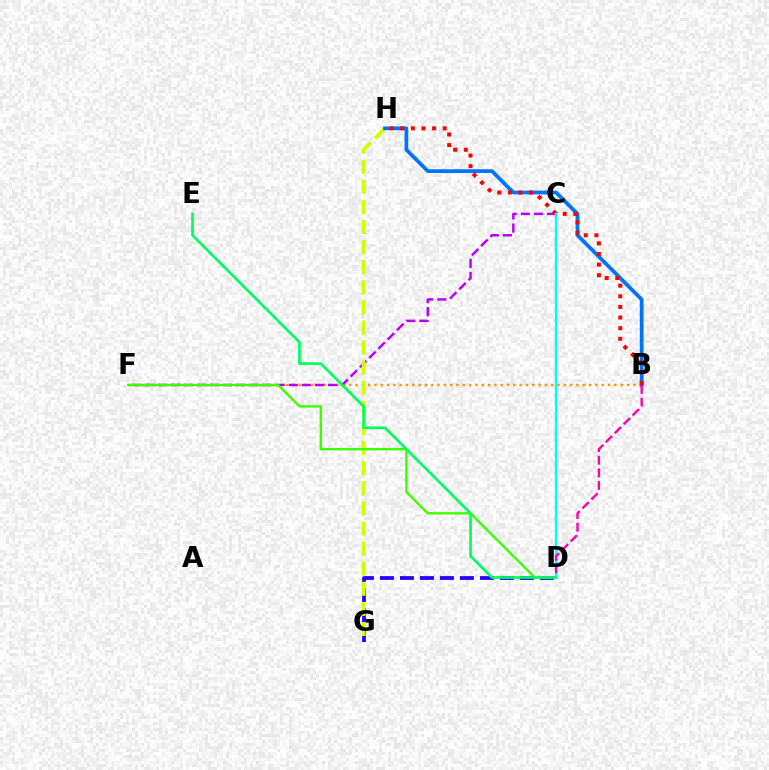{('B', 'F'): [{'color': '#ff9400', 'line_style': 'dotted', 'thickness': 1.72}], ('C', 'F'): [{'color': '#b900ff', 'line_style': 'dashed', 'thickness': 1.78}], ('D', 'G'): [{'color': '#2500ff', 'line_style': 'dashed', 'thickness': 2.72}], ('G', 'H'): [{'color': '#d1ff00', 'line_style': 'dashed', 'thickness': 2.73}], ('D', 'F'): [{'color': '#3dff00', 'line_style': 'solid', 'thickness': 1.7}], ('B', 'H'): [{'color': '#0074ff', 'line_style': 'solid', 'thickness': 2.7}, {'color': '#ff0000', 'line_style': 'dotted', 'thickness': 2.88}], ('D', 'E'): [{'color': '#00ff5c', 'line_style': 'solid', 'thickness': 1.91}], ('C', 'D'): [{'color': '#00fff6', 'line_style': 'solid', 'thickness': 1.7}], ('B', 'D'): [{'color': '#ff00ac', 'line_style': 'dashed', 'thickness': 1.72}]}